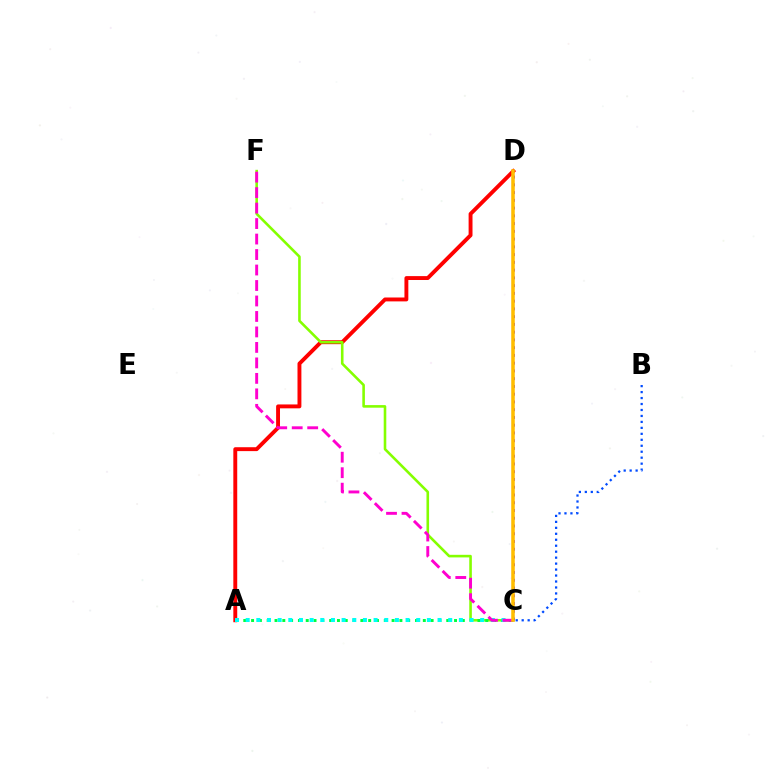{('A', 'D'): [{'color': '#ff0000', 'line_style': 'solid', 'thickness': 2.8}], ('C', 'F'): [{'color': '#84ff00', 'line_style': 'solid', 'thickness': 1.87}, {'color': '#ff00cf', 'line_style': 'dashed', 'thickness': 2.1}], ('A', 'C'): [{'color': '#00ff39', 'line_style': 'dotted', 'thickness': 2.12}, {'color': '#00fff6', 'line_style': 'dotted', 'thickness': 2.9}], ('B', 'C'): [{'color': '#004bff', 'line_style': 'dotted', 'thickness': 1.62}], ('C', 'D'): [{'color': '#7200ff', 'line_style': 'dotted', 'thickness': 2.11}, {'color': '#ffbd00', 'line_style': 'solid', 'thickness': 2.55}]}